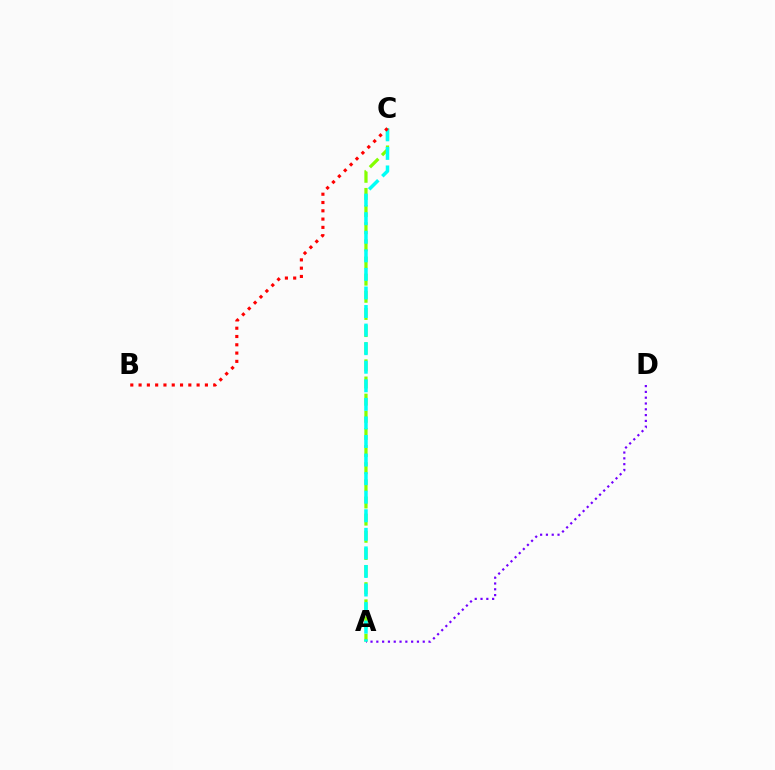{('A', 'C'): [{'color': '#84ff00', 'line_style': 'dashed', 'thickness': 2.33}, {'color': '#00fff6', 'line_style': 'dashed', 'thickness': 2.52}], ('A', 'D'): [{'color': '#7200ff', 'line_style': 'dotted', 'thickness': 1.58}], ('B', 'C'): [{'color': '#ff0000', 'line_style': 'dotted', 'thickness': 2.25}]}